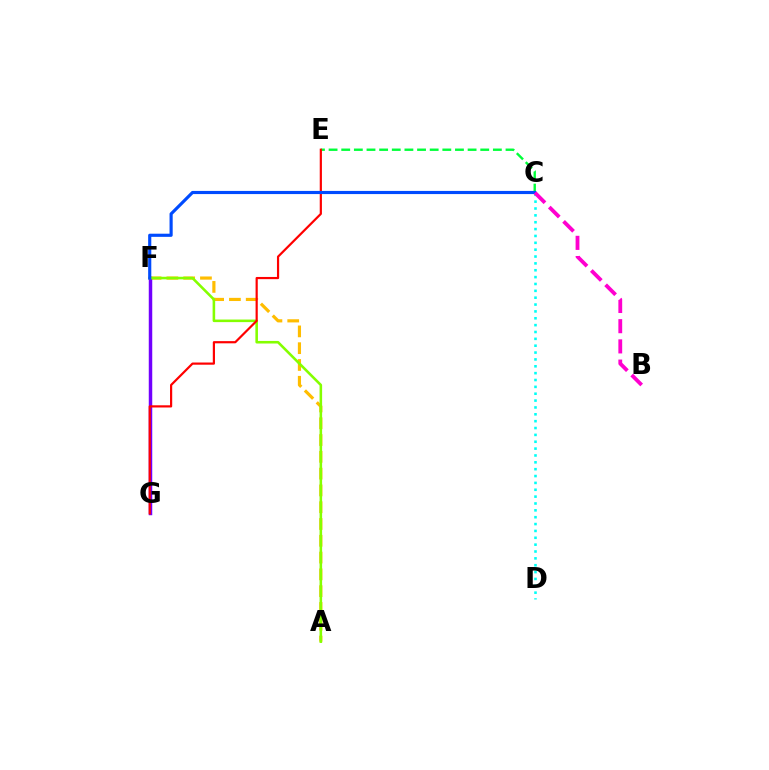{('C', 'E'): [{'color': '#00ff39', 'line_style': 'dashed', 'thickness': 1.72}], ('C', 'D'): [{'color': '#00fff6', 'line_style': 'dotted', 'thickness': 1.86}], ('A', 'F'): [{'color': '#ffbd00', 'line_style': 'dashed', 'thickness': 2.28}, {'color': '#84ff00', 'line_style': 'solid', 'thickness': 1.85}], ('F', 'G'): [{'color': '#7200ff', 'line_style': 'solid', 'thickness': 2.51}], ('E', 'G'): [{'color': '#ff0000', 'line_style': 'solid', 'thickness': 1.58}], ('C', 'F'): [{'color': '#004bff', 'line_style': 'solid', 'thickness': 2.27}], ('B', 'C'): [{'color': '#ff00cf', 'line_style': 'dashed', 'thickness': 2.75}]}